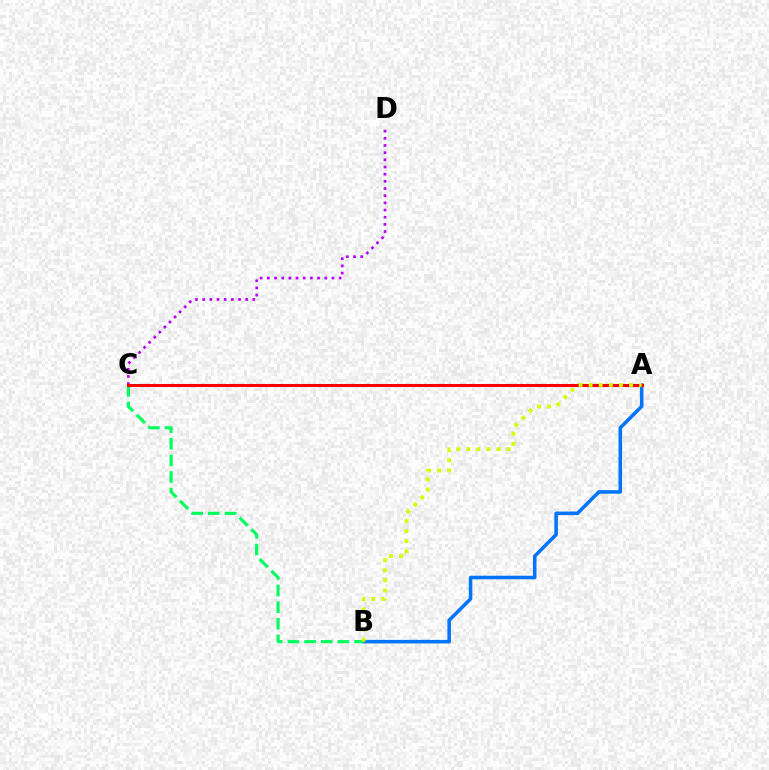{('A', 'B'): [{'color': '#0074ff', 'line_style': 'solid', 'thickness': 2.55}, {'color': '#d1ff00', 'line_style': 'dotted', 'thickness': 2.74}], ('C', 'D'): [{'color': '#b900ff', 'line_style': 'dotted', 'thickness': 1.95}], ('B', 'C'): [{'color': '#00ff5c', 'line_style': 'dashed', 'thickness': 2.26}], ('A', 'C'): [{'color': '#ff0000', 'line_style': 'solid', 'thickness': 2.2}]}